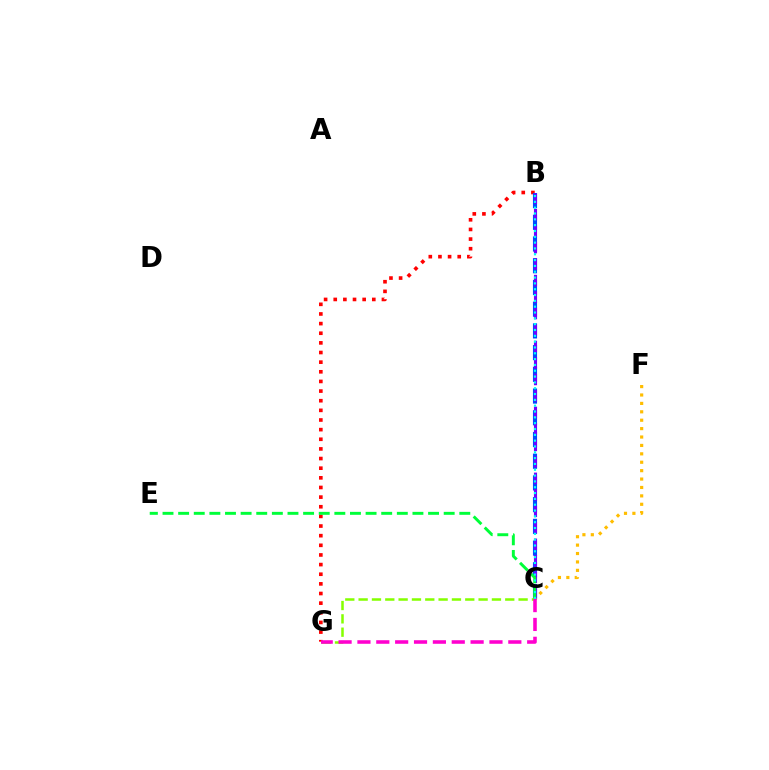{('B', 'G'): [{'color': '#ff0000', 'line_style': 'dotted', 'thickness': 2.62}], ('B', 'C'): [{'color': '#004bff', 'line_style': 'dashed', 'thickness': 2.95}, {'color': '#7200ff', 'line_style': 'dashed', 'thickness': 2.24}, {'color': '#00fff6', 'line_style': 'dotted', 'thickness': 1.58}], ('C', 'E'): [{'color': '#00ff39', 'line_style': 'dashed', 'thickness': 2.12}], ('C', 'G'): [{'color': '#84ff00', 'line_style': 'dashed', 'thickness': 1.81}, {'color': '#ff00cf', 'line_style': 'dashed', 'thickness': 2.56}], ('C', 'F'): [{'color': '#ffbd00', 'line_style': 'dotted', 'thickness': 2.28}]}